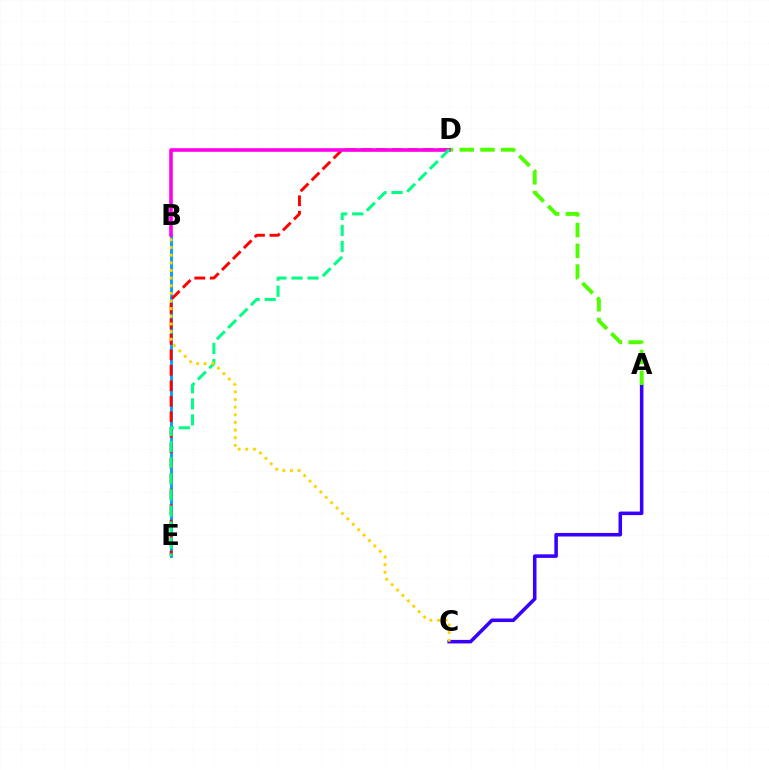{('B', 'E'): [{'color': '#009eff', 'line_style': 'solid', 'thickness': 2.06}], ('A', 'C'): [{'color': '#3700ff', 'line_style': 'solid', 'thickness': 2.55}], ('D', 'E'): [{'color': '#ff0000', 'line_style': 'dashed', 'thickness': 2.1}, {'color': '#00ff86', 'line_style': 'dashed', 'thickness': 2.18}], ('A', 'D'): [{'color': '#4fff00', 'line_style': 'dashed', 'thickness': 2.82}], ('B', 'D'): [{'color': '#ff00ed', 'line_style': 'solid', 'thickness': 2.59}], ('B', 'C'): [{'color': '#ffd500', 'line_style': 'dotted', 'thickness': 2.08}]}